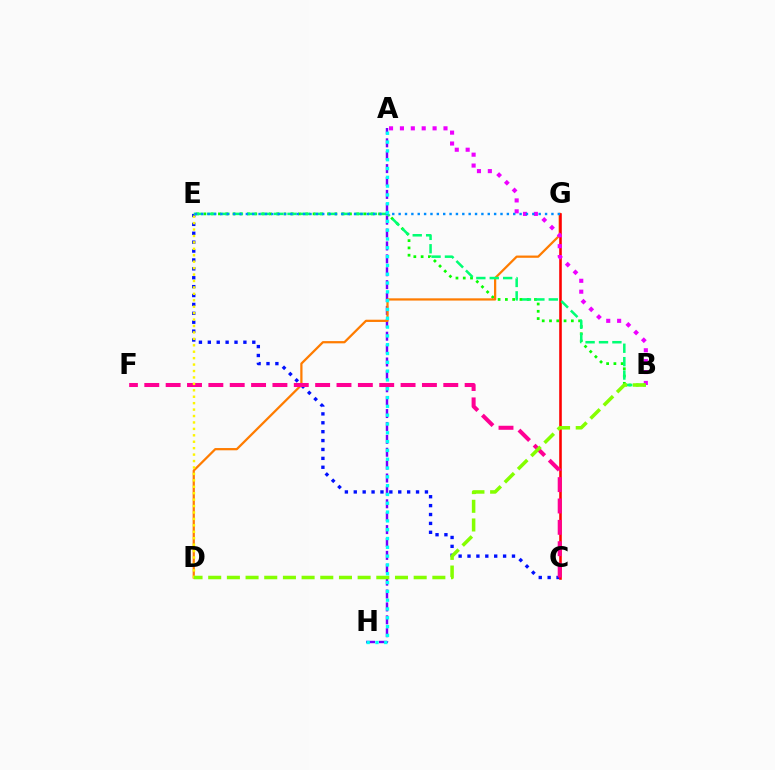{('B', 'E'): [{'color': '#08ff00', 'line_style': 'dotted', 'thickness': 1.98}, {'color': '#00ff74', 'line_style': 'dashed', 'thickness': 1.82}], ('A', 'H'): [{'color': '#7200ff', 'line_style': 'dashed', 'thickness': 1.75}, {'color': '#00fff6', 'line_style': 'dotted', 'thickness': 2.39}], ('C', 'E'): [{'color': '#0010ff', 'line_style': 'dotted', 'thickness': 2.42}], ('D', 'G'): [{'color': '#ff7c00', 'line_style': 'solid', 'thickness': 1.62}], ('C', 'G'): [{'color': '#ff0000', 'line_style': 'solid', 'thickness': 1.86}], ('A', 'B'): [{'color': '#ee00ff', 'line_style': 'dotted', 'thickness': 2.96}], ('C', 'F'): [{'color': '#ff0094', 'line_style': 'dashed', 'thickness': 2.9}], ('E', 'G'): [{'color': '#008cff', 'line_style': 'dotted', 'thickness': 1.73}], ('D', 'E'): [{'color': '#fcf500', 'line_style': 'dotted', 'thickness': 1.75}], ('B', 'D'): [{'color': '#84ff00', 'line_style': 'dashed', 'thickness': 2.54}]}